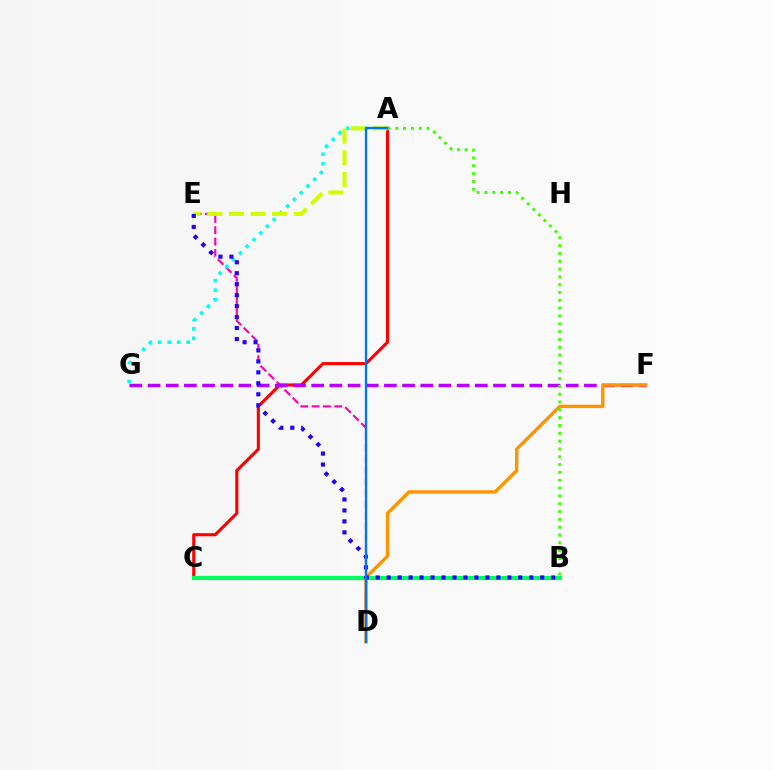{('D', 'E'): [{'color': '#ff00ac', 'line_style': 'dashed', 'thickness': 1.54}], ('A', 'C'): [{'color': '#ff0000', 'line_style': 'solid', 'thickness': 2.23}], ('A', 'G'): [{'color': '#00fff6', 'line_style': 'dotted', 'thickness': 2.58}], ('F', 'G'): [{'color': '#b900ff', 'line_style': 'dashed', 'thickness': 2.47}], ('B', 'C'): [{'color': '#00ff5c', 'line_style': 'solid', 'thickness': 3.0}], ('D', 'F'): [{'color': '#ff9400', 'line_style': 'solid', 'thickness': 2.43}], ('A', 'B'): [{'color': '#3dff00', 'line_style': 'dotted', 'thickness': 2.13}], ('A', 'E'): [{'color': '#d1ff00', 'line_style': 'dashed', 'thickness': 2.94}], ('B', 'E'): [{'color': '#2500ff', 'line_style': 'dotted', 'thickness': 2.98}], ('A', 'D'): [{'color': '#0074ff', 'line_style': 'solid', 'thickness': 1.67}]}